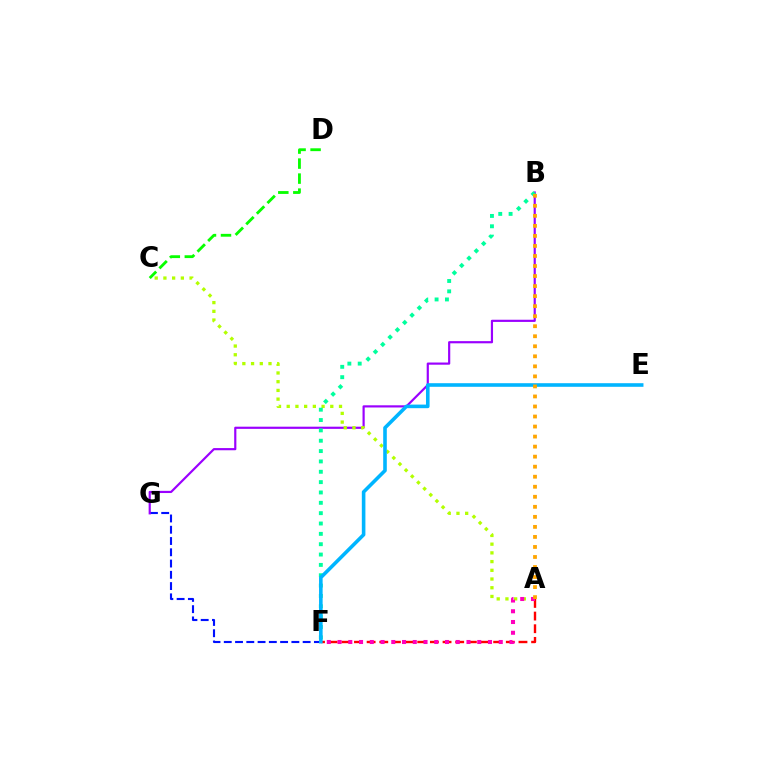{('F', 'G'): [{'color': '#0010ff', 'line_style': 'dashed', 'thickness': 1.53}], ('B', 'G'): [{'color': '#9b00ff', 'line_style': 'solid', 'thickness': 1.57}], ('A', 'C'): [{'color': '#b3ff00', 'line_style': 'dotted', 'thickness': 2.37}], ('A', 'F'): [{'color': '#ff0000', 'line_style': 'dashed', 'thickness': 1.72}, {'color': '#ff00bd', 'line_style': 'dotted', 'thickness': 2.92}], ('B', 'F'): [{'color': '#00ff9d', 'line_style': 'dotted', 'thickness': 2.81}], ('E', 'F'): [{'color': '#00b5ff', 'line_style': 'solid', 'thickness': 2.59}], ('A', 'B'): [{'color': '#ffa500', 'line_style': 'dotted', 'thickness': 2.73}], ('C', 'D'): [{'color': '#08ff00', 'line_style': 'dashed', 'thickness': 2.04}]}